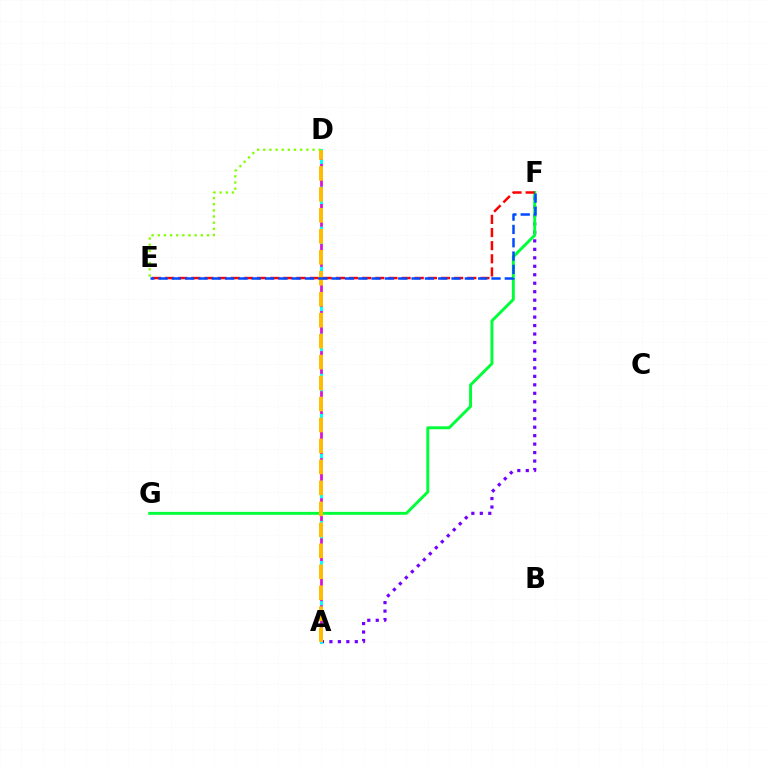{('A', 'F'): [{'color': '#7200ff', 'line_style': 'dotted', 'thickness': 2.3}], ('F', 'G'): [{'color': '#00ff39', 'line_style': 'solid', 'thickness': 2.11}], ('A', 'D'): [{'color': '#00fff6', 'line_style': 'solid', 'thickness': 2.12}, {'color': '#ff00cf', 'line_style': 'dashed', 'thickness': 1.82}, {'color': '#ffbd00', 'line_style': 'dashed', 'thickness': 2.85}], ('E', 'F'): [{'color': '#ff0000', 'line_style': 'dashed', 'thickness': 1.78}, {'color': '#004bff', 'line_style': 'dashed', 'thickness': 1.81}], ('D', 'E'): [{'color': '#84ff00', 'line_style': 'dotted', 'thickness': 1.67}]}